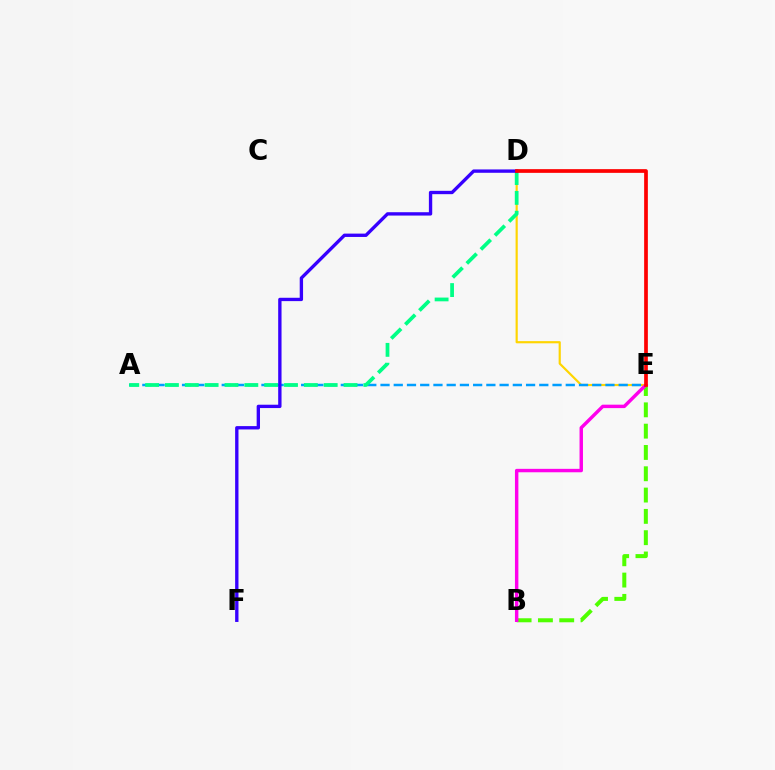{('D', 'E'): [{'color': '#ffd500', 'line_style': 'solid', 'thickness': 1.57}, {'color': '#ff0000', 'line_style': 'solid', 'thickness': 2.67}], ('A', 'E'): [{'color': '#009eff', 'line_style': 'dashed', 'thickness': 1.8}], ('B', 'E'): [{'color': '#4fff00', 'line_style': 'dashed', 'thickness': 2.89}, {'color': '#ff00ed', 'line_style': 'solid', 'thickness': 2.47}], ('A', 'D'): [{'color': '#00ff86', 'line_style': 'dashed', 'thickness': 2.7}], ('D', 'F'): [{'color': '#3700ff', 'line_style': 'solid', 'thickness': 2.41}]}